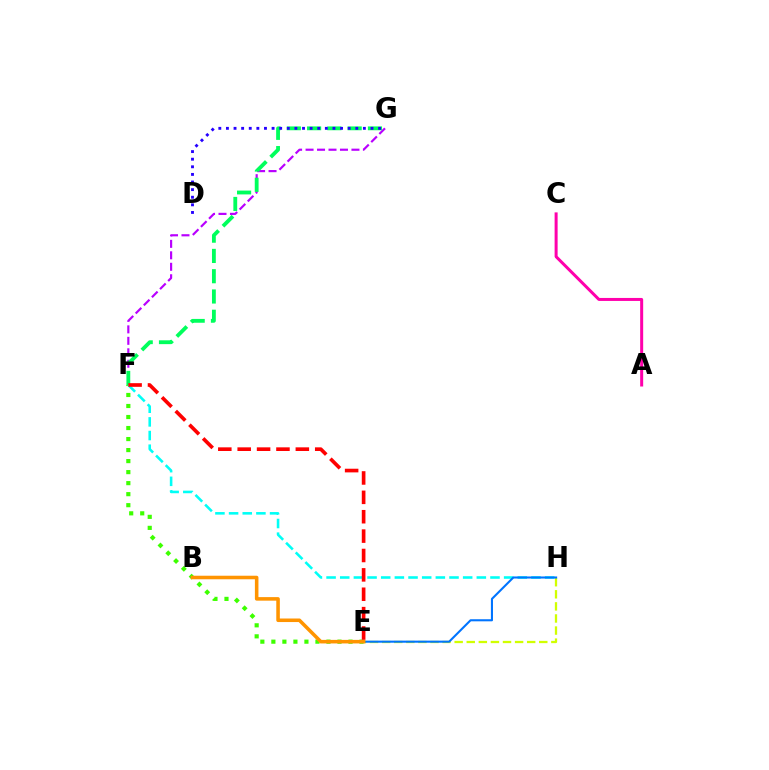{('F', 'G'): [{'color': '#b900ff', 'line_style': 'dashed', 'thickness': 1.56}, {'color': '#00ff5c', 'line_style': 'dashed', 'thickness': 2.75}], ('E', 'F'): [{'color': '#3dff00', 'line_style': 'dotted', 'thickness': 2.99}, {'color': '#ff0000', 'line_style': 'dashed', 'thickness': 2.63}], ('F', 'H'): [{'color': '#00fff6', 'line_style': 'dashed', 'thickness': 1.86}], ('E', 'H'): [{'color': '#d1ff00', 'line_style': 'dashed', 'thickness': 1.64}, {'color': '#0074ff', 'line_style': 'solid', 'thickness': 1.5}], ('B', 'E'): [{'color': '#ff9400', 'line_style': 'solid', 'thickness': 2.56}], ('D', 'G'): [{'color': '#2500ff', 'line_style': 'dotted', 'thickness': 2.07}], ('A', 'C'): [{'color': '#ff00ac', 'line_style': 'solid', 'thickness': 2.16}]}